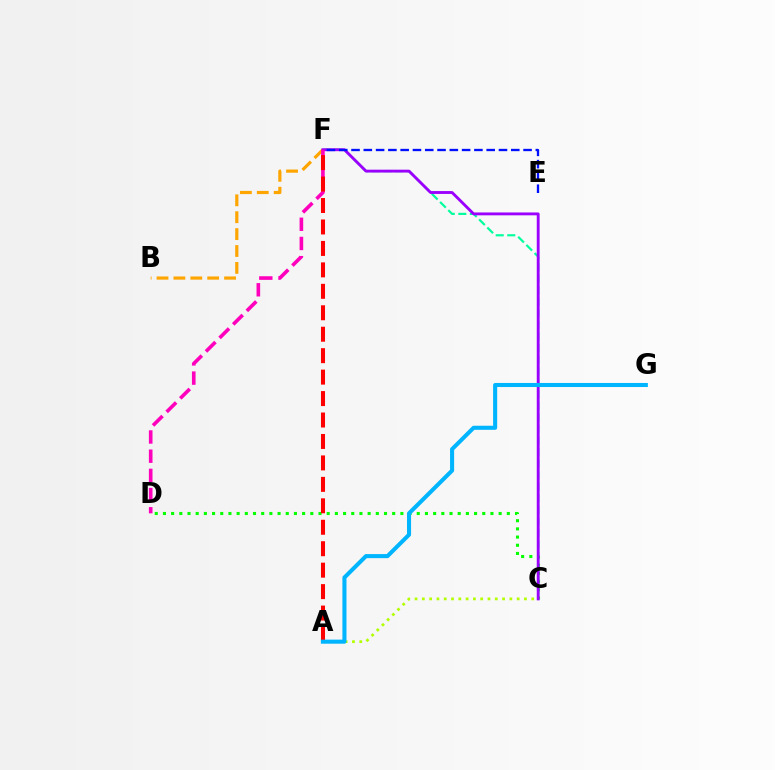{('C', 'D'): [{'color': '#08ff00', 'line_style': 'dotted', 'thickness': 2.22}], ('B', 'F'): [{'color': '#ffa500', 'line_style': 'dashed', 'thickness': 2.29}], ('C', 'F'): [{'color': '#00ff9d', 'line_style': 'dashed', 'thickness': 1.57}, {'color': '#9b00ff', 'line_style': 'solid', 'thickness': 2.06}], ('D', 'F'): [{'color': '#ff00bd', 'line_style': 'dashed', 'thickness': 2.61}], ('A', 'C'): [{'color': '#b3ff00', 'line_style': 'dotted', 'thickness': 1.98}], ('E', 'F'): [{'color': '#0010ff', 'line_style': 'dashed', 'thickness': 1.67}], ('A', 'F'): [{'color': '#ff0000', 'line_style': 'dashed', 'thickness': 2.91}], ('A', 'G'): [{'color': '#00b5ff', 'line_style': 'solid', 'thickness': 2.93}]}